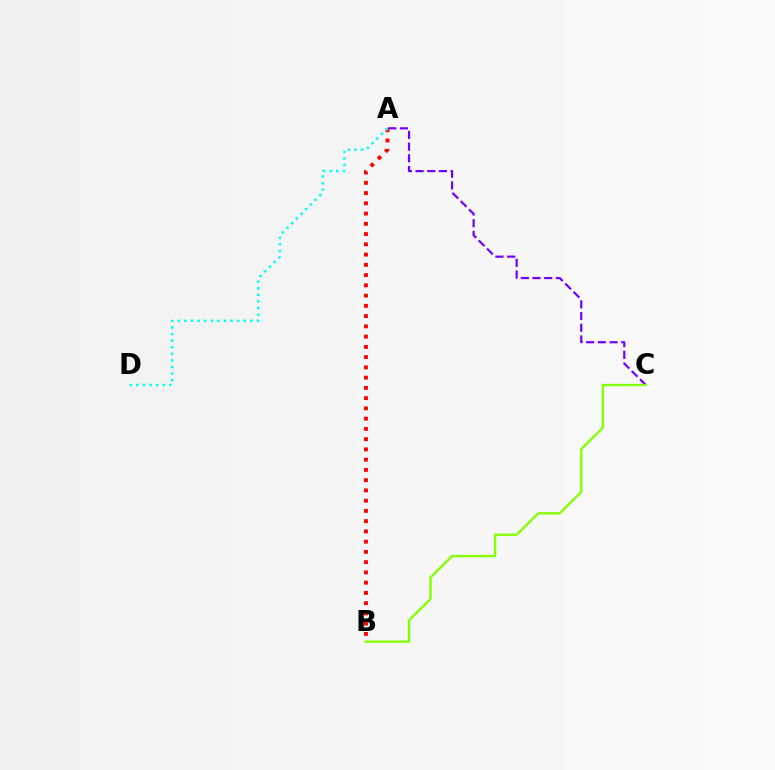{('A', 'C'): [{'color': '#7200ff', 'line_style': 'dashed', 'thickness': 1.59}], ('B', 'C'): [{'color': '#84ff00', 'line_style': 'solid', 'thickness': 1.68}], ('A', 'B'): [{'color': '#ff0000', 'line_style': 'dotted', 'thickness': 2.79}], ('A', 'D'): [{'color': '#00fff6', 'line_style': 'dotted', 'thickness': 1.79}]}